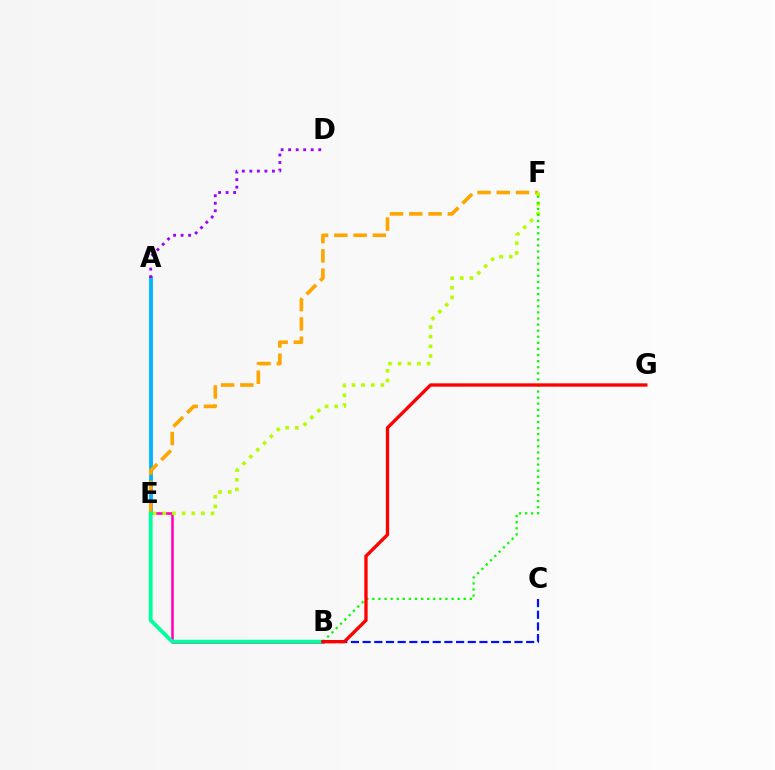{('B', 'E'): [{'color': '#ff00bd', 'line_style': 'solid', 'thickness': 1.85}, {'color': '#00ff9d', 'line_style': 'solid', 'thickness': 2.76}], ('A', 'E'): [{'color': '#00b5ff', 'line_style': 'solid', 'thickness': 2.77}], ('B', 'C'): [{'color': '#0010ff', 'line_style': 'dashed', 'thickness': 1.59}], ('A', 'D'): [{'color': '#9b00ff', 'line_style': 'dotted', 'thickness': 2.04}], ('E', 'F'): [{'color': '#ffa500', 'line_style': 'dashed', 'thickness': 2.62}, {'color': '#b3ff00', 'line_style': 'dotted', 'thickness': 2.62}], ('B', 'F'): [{'color': '#08ff00', 'line_style': 'dotted', 'thickness': 1.65}], ('B', 'G'): [{'color': '#ff0000', 'line_style': 'solid', 'thickness': 2.39}]}